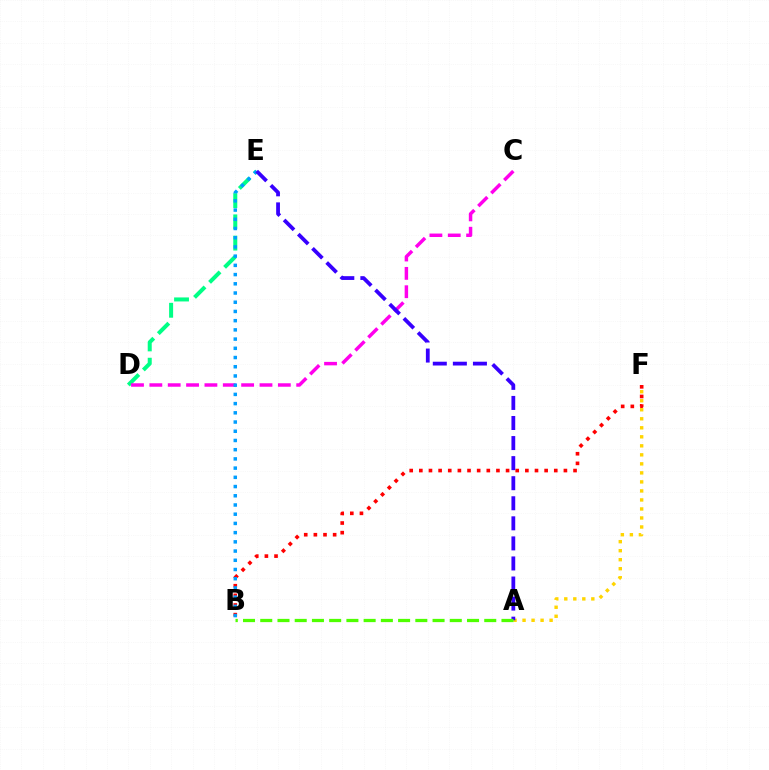{('D', 'E'): [{'color': '#00ff86', 'line_style': 'dashed', 'thickness': 2.89}], ('C', 'D'): [{'color': '#ff00ed', 'line_style': 'dashed', 'thickness': 2.49}], ('B', 'F'): [{'color': '#ff0000', 'line_style': 'dotted', 'thickness': 2.62}], ('A', 'F'): [{'color': '#ffd500', 'line_style': 'dotted', 'thickness': 2.45}], ('B', 'E'): [{'color': '#009eff', 'line_style': 'dotted', 'thickness': 2.5}], ('A', 'E'): [{'color': '#3700ff', 'line_style': 'dashed', 'thickness': 2.73}], ('A', 'B'): [{'color': '#4fff00', 'line_style': 'dashed', 'thickness': 2.34}]}